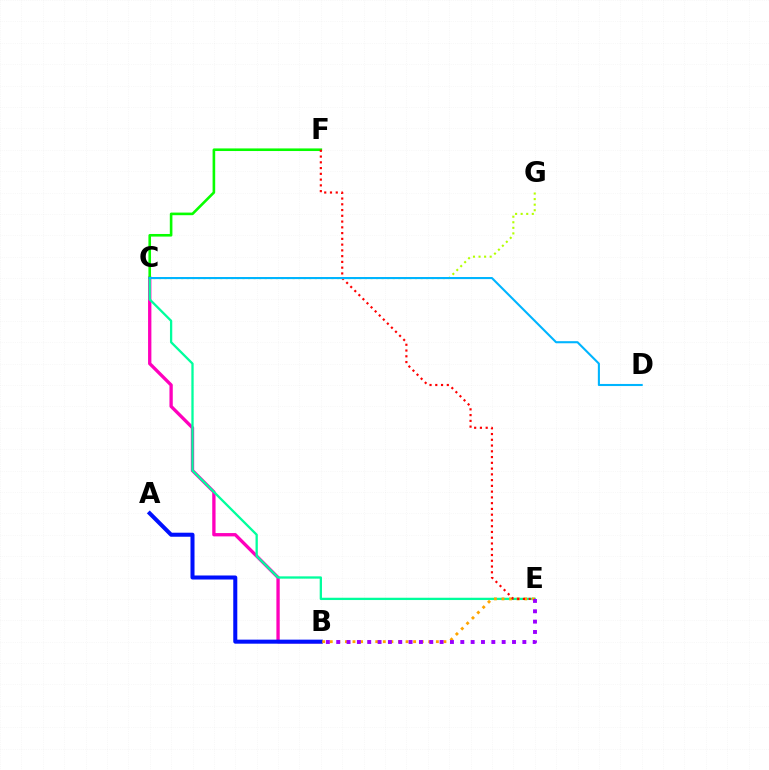{('B', 'C'): [{'color': '#ff00bd', 'line_style': 'solid', 'thickness': 2.39}], ('C', 'F'): [{'color': '#08ff00', 'line_style': 'solid', 'thickness': 1.88}], ('A', 'B'): [{'color': '#0010ff', 'line_style': 'solid', 'thickness': 2.9}], ('C', 'E'): [{'color': '#00ff9d', 'line_style': 'solid', 'thickness': 1.65}], ('B', 'E'): [{'color': '#ffa500', 'line_style': 'dotted', 'thickness': 2.06}, {'color': '#9b00ff', 'line_style': 'dotted', 'thickness': 2.81}], ('C', 'G'): [{'color': '#b3ff00', 'line_style': 'dotted', 'thickness': 1.51}], ('E', 'F'): [{'color': '#ff0000', 'line_style': 'dotted', 'thickness': 1.57}], ('C', 'D'): [{'color': '#00b5ff', 'line_style': 'solid', 'thickness': 1.51}]}